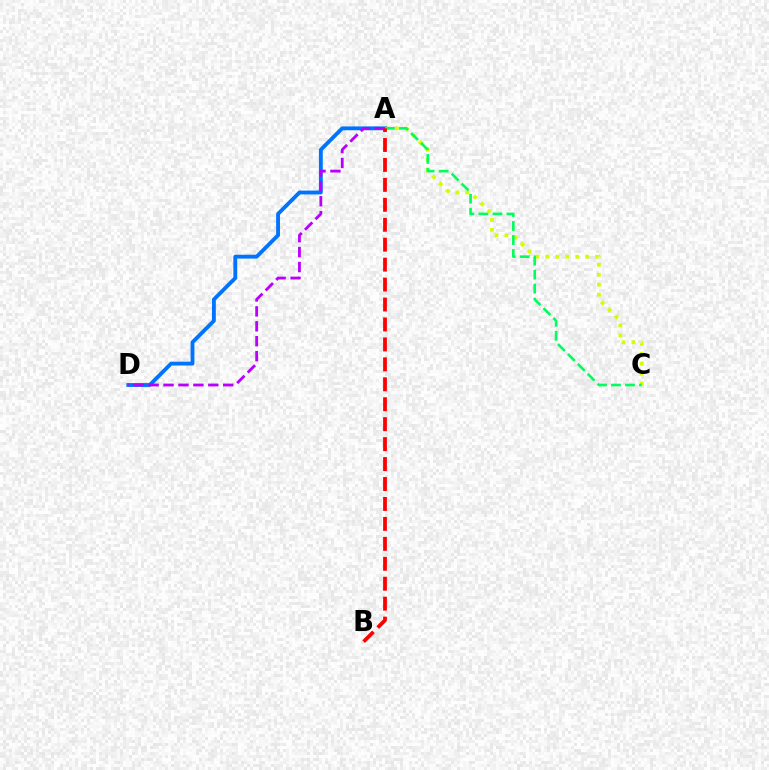{('A', 'C'): [{'color': '#d1ff00', 'line_style': 'dotted', 'thickness': 2.7}, {'color': '#00ff5c', 'line_style': 'dashed', 'thickness': 1.9}], ('A', 'D'): [{'color': '#0074ff', 'line_style': 'solid', 'thickness': 2.77}, {'color': '#b900ff', 'line_style': 'dashed', 'thickness': 2.03}], ('A', 'B'): [{'color': '#ff0000', 'line_style': 'dashed', 'thickness': 2.71}]}